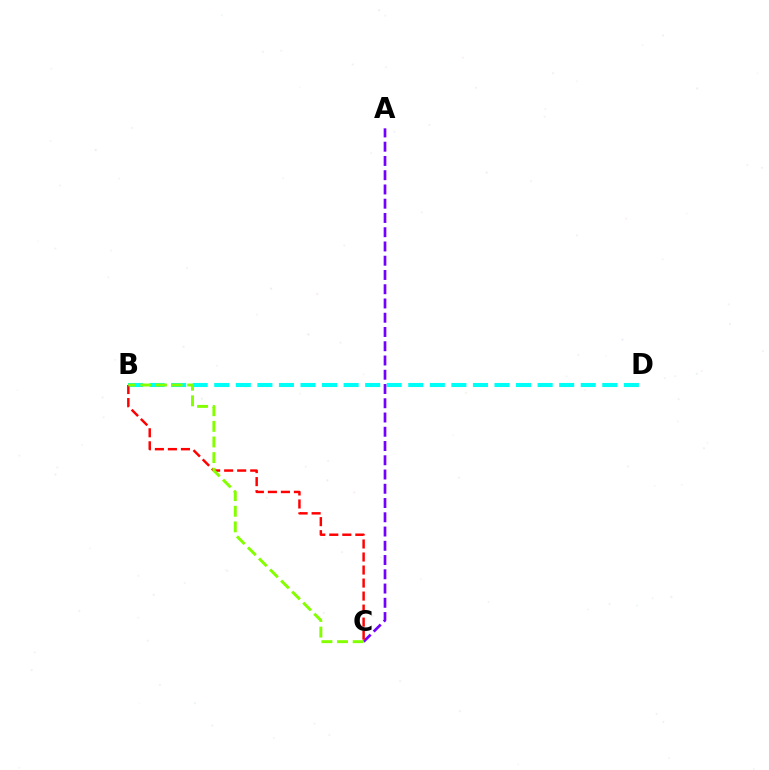{('B', 'D'): [{'color': '#00fff6', 'line_style': 'dashed', 'thickness': 2.93}], ('A', 'C'): [{'color': '#7200ff', 'line_style': 'dashed', 'thickness': 1.94}], ('B', 'C'): [{'color': '#ff0000', 'line_style': 'dashed', 'thickness': 1.77}, {'color': '#84ff00', 'line_style': 'dashed', 'thickness': 2.12}]}